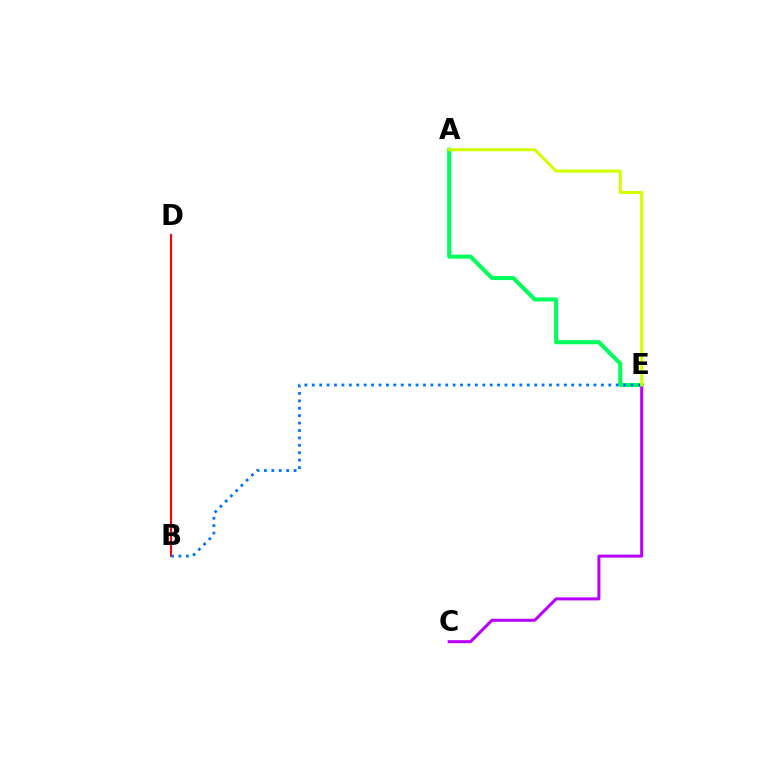{('B', 'D'): [{'color': '#ff0000', 'line_style': 'solid', 'thickness': 1.52}], ('A', 'E'): [{'color': '#00ff5c', 'line_style': 'solid', 'thickness': 2.92}, {'color': '#d1ff00', 'line_style': 'solid', 'thickness': 2.17}], ('C', 'E'): [{'color': '#b900ff', 'line_style': 'solid', 'thickness': 2.17}], ('B', 'E'): [{'color': '#0074ff', 'line_style': 'dotted', 'thickness': 2.01}]}